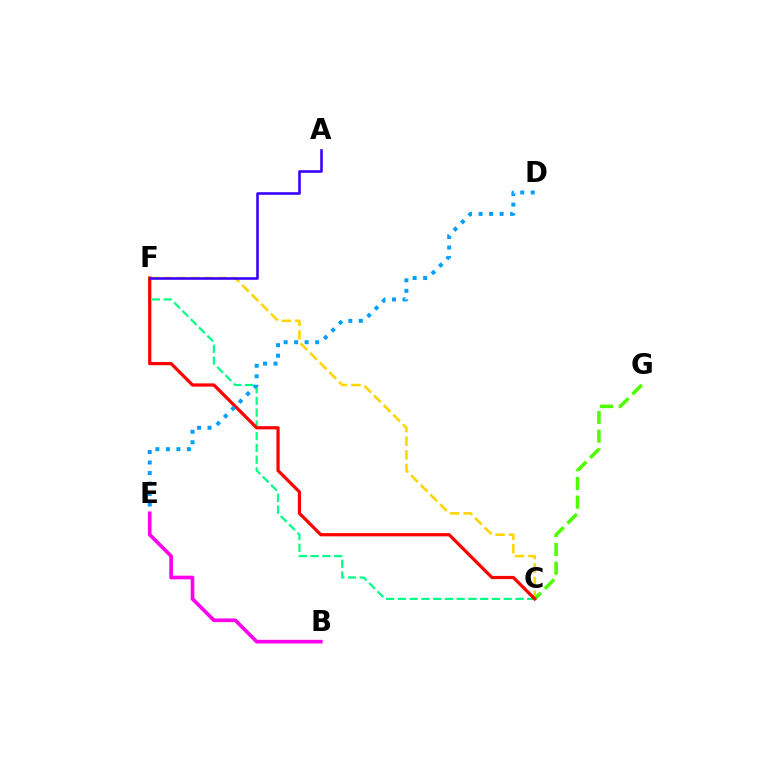{('C', 'F'): [{'color': '#ffd500', 'line_style': 'dashed', 'thickness': 1.85}, {'color': '#00ff86', 'line_style': 'dashed', 'thickness': 1.6}, {'color': '#ff0000', 'line_style': 'solid', 'thickness': 2.32}], ('B', 'E'): [{'color': '#ff00ed', 'line_style': 'solid', 'thickness': 2.63}], ('C', 'G'): [{'color': '#4fff00', 'line_style': 'dashed', 'thickness': 2.54}], ('A', 'F'): [{'color': '#3700ff', 'line_style': 'solid', 'thickness': 1.85}], ('D', 'E'): [{'color': '#009eff', 'line_style': 'dotted', 'thickness': 2.85}]}